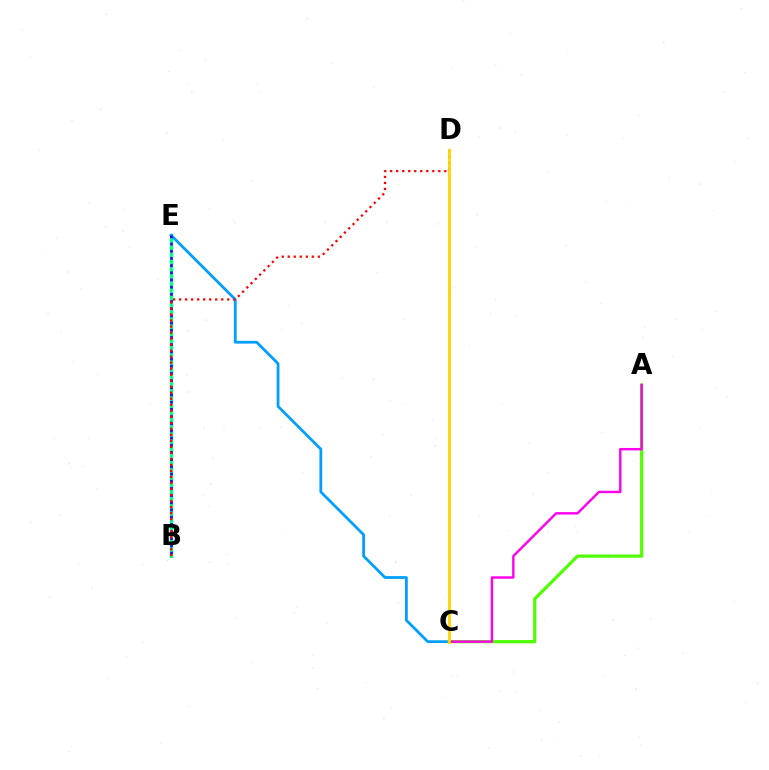{('B', 'E'): [{'color': '#00ff86', 'line_style': 'solid', 'thickness': 2.36}, {'color': '#3700ff', 'line_style': 'dotted', 'thickness': 1.95}], ('C', 'E'): [{'color': '#009eff', 'line_style': 'solid', 'thickness': 1.99}], ('B', 'D'): [{'color': '#ff0000', 'line_style': 'dotted', 'thickness': 1.63}], ('A', 'C'): [{'color': '#4fff00', 'line_style': 'solid', 'thickness': 2.31}, {'color': '#ff00ed', 'line_style': 'solid', 'thickness': 1.74}], ('C', 'D'): [{'color': '#ffd500', 'line_style': 'solid', 'thickness': 2.05}]}